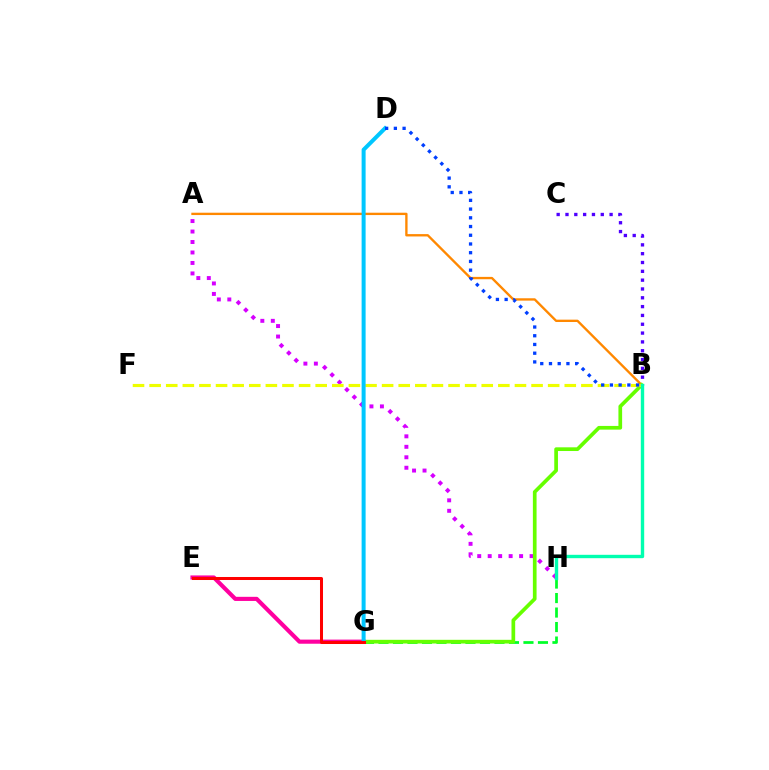{('A', 'B'): [{'color': '#ff8800', 'line_style': 'solid', 'thickness': 1.69}], ('E', 'G'): [{'color': '#ff00a0', 'line_style': 'solid', 'thickness': 2.97}, {'color': '#ff0000', 'line_style': 'solid', 'thickness': 2.17}], ('G', 'H'): [{'color': '#00ff27', 'line_style': 'dashed', 'thickness': 1.97}], ('A', 'H'): [{'color': '#d600ff', 'line_style': 'dotted', 'thickness': 2.85}], ('B', 'G'): [{'color': '#66ff00', 'line_style': 'solid', 'thickness': 2.66}], ('B', 'F'): [{'color': '#eeff00', 'line_style': 'dashed', 'thickness': 2.26}], ('D', 'G'): [{'color': '#00c7ff', 'line_style': 'solid', 'thickness': 2.88}], ('B', 'D'): [{'color': '#003fff', 'line_style': 'dotted', 'thickness': 2.37}], ('B', 'C'): [{'color': '#4f00ff', 'line_style': 'dotted', 'thickness': 2.4}], ('B', 'H'): [{'color': '#00ffaf', 'line_style': 'solid', 'thickness': 2.44}]}